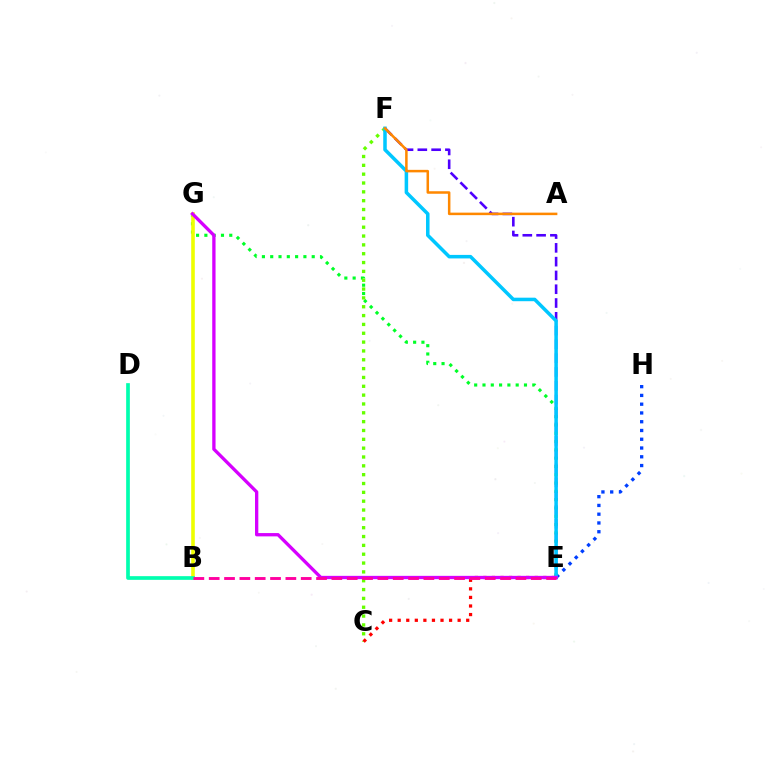{('E', 'G'): [{'color': '#00ff27', 'line_style': 'dotted', 'thickness': 2.26}, {'color': '#d600ff', 'line_style': 'solid', 'thickness': 2.38}], ('E', 'H'): [{'color': '#003fff', 'line_style': 'dotted', 'thickness': 2.38}], ('B', 'G'): [{'color': '#eeff00', 'line_style': 'solid', 'thickness': 2.59}], ('E', 'F'): [{'color': '#4f00ff', 'line_style': 'dashed', 'thickness': 1.87}, {'color': '#00c7ff', 'line_style': 'solid', 'thickness': 2.54}], ('C', 'F'): [{'color': '#66ff00', 'line_style': 'dotted', 'thickness': 2.4}], ('B', 'D'): [{'color': '#00ffaf', 'line_style': 'solid', 'thickness': 2.66}], ('C', 'E'): [{'color': '#ff0000', 'line_style': 'dotted', 'thickness': 2.33}], ('B', 'E'): [{'color': '#ff00a0', 'line_style': 'dashed', 'thickness': 2.08}], ('A', 'F'): [{'color': '#ff8800', 'line_style': 'solid', 'thickness': 1.81}]}